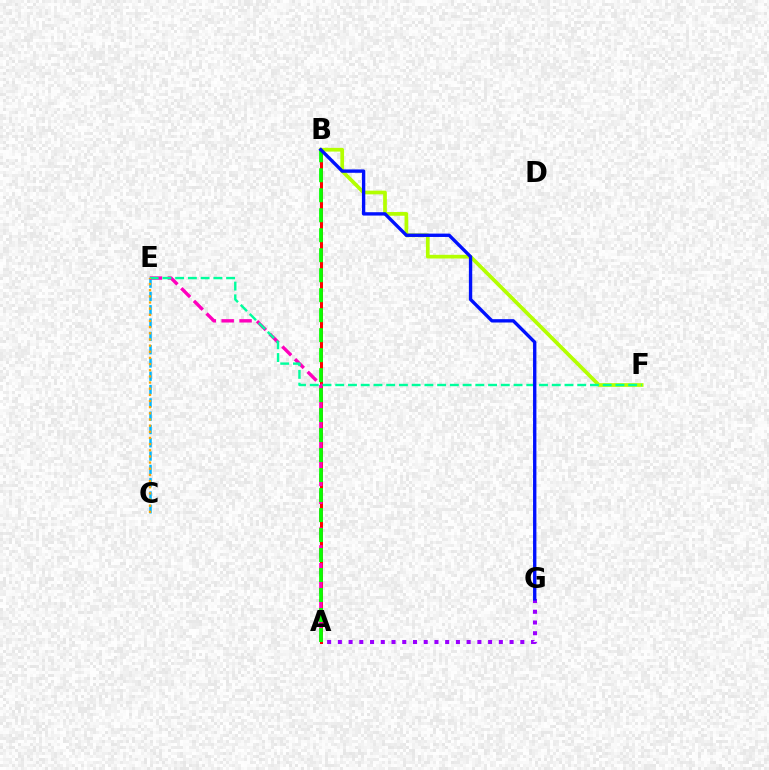{('C', 'E'): [{'color': '#00b5ff', 'line_style': 'dashed', 'thickness': 1.81}, {'color': '#ffa500', 'line_style': 'dotted', 'thickness': 1.67}], ('A', 'B'): [{'color': '#ff0000', 'line_style': 'solid', 'thickness': 2.16}, {'color': '#08ff00', 'line_style': 'dashed', 'thickness': 2.72}], ('A', 'E'): [{'color': '#ff00bd', 'line_style': 'dashed', 'thickness': 2.43}], ('B', 'F'): [{'color': '#b3ff00', 'line_style': 'solid', 'thickness': 2.67}], ('A', 'G'): [{'color': '#9b00ff', 'line_style': 'dotted', 'thickness': 2.92}], ('E', 'F'): [{'color': '#00ff9d', 'line_style': 'dashed', 'thickness': 1.73}], ('B', 'G'): [{'color': '#0010ff', 'line_style': 'solid', 'thickness': 2.42}]}